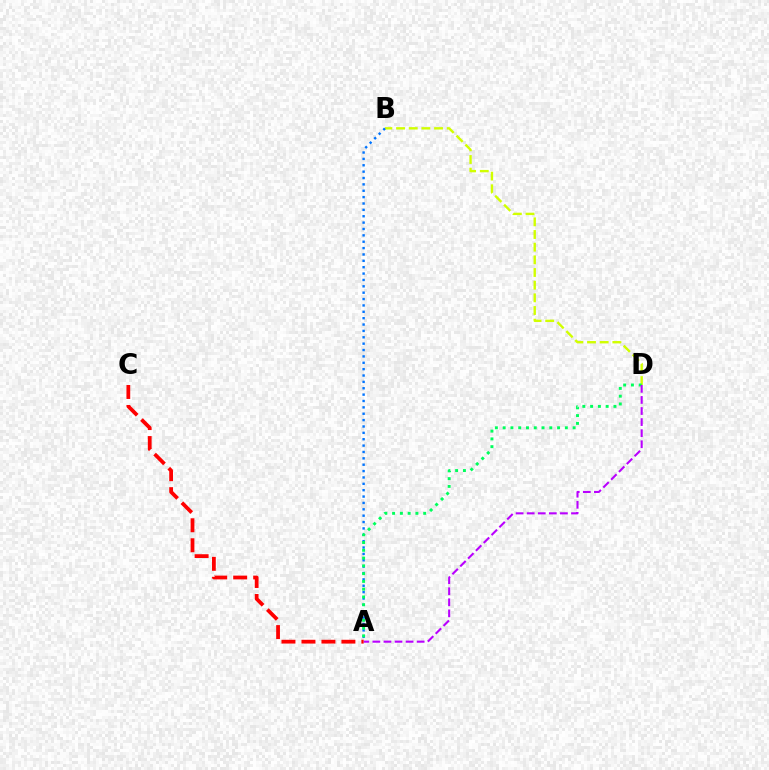{('B', 'D'): [{'color': '#d1ff00', 'line_style': 'dashed', 'thickness': 1.72}], ('A', 'B'): [{'color': '#0074ff', 'line_style': 'dotted', 'thickness': 1.73}], ('A', 'D'): [{'color': '#00ff5c', 'line_style': 'dotted', 'thickness': 2.11}, {'color': '#b900ff', 'line_style': 'dashed', 'thickness': 1.5}], ('A', 'C'): [{'color': '#ff0000', 'line_style': 'dashed', 'thickness': 2.71}]}